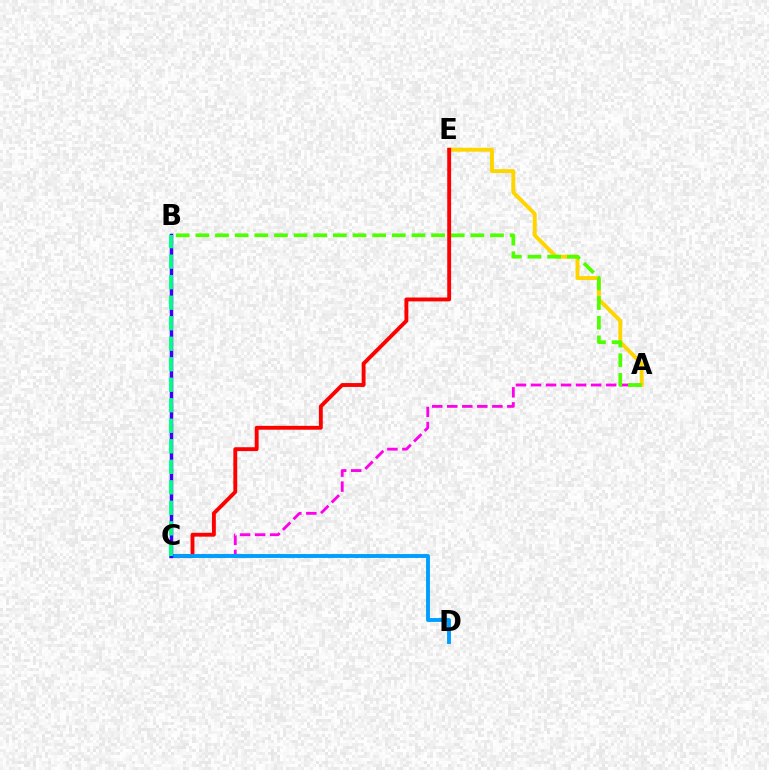{('A', 'C'): [{'color': '#ff00ed', 'line_style': 'dashed', 'thickness': 2.04}], ('A', 'E'): [{'color': '#ffd500', 'line_style': 'solid', 'thickness': 2.83}], ('A', 'B'): [{'color': '#4fff00', 'line_style': 'dashed', 'thickness': 2.67}], ('C', 'E'): [{'color': '#ff0000', 'line_style': 'solid', 'thickness': 2.79}], ('C', 'D'): [{'color': '#009eff', 'line_style': 'solid', 'thickness': 2.8}], ('B', 'C'): [{'color': '#3700ff', 'line_style': 'solid', 'thickness': 2.5}, {'color': '#00ff86', 'line_style': 'dashed', 'thickness': 2.79}]}